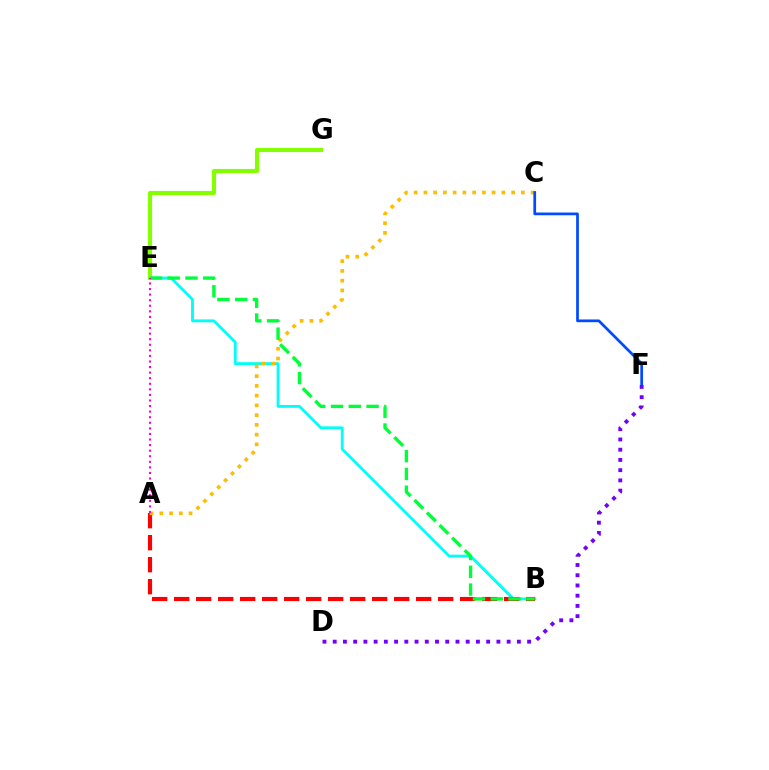{('B', 'E'): [{'color': '#00fff6', 'line_style': 'solid', 'thickness': 2.05}, {'color': '#00ff39', 'line_style': 'dashed', 'thickness': 2.41}], ('A', 'B'): [{'color': '#ff0000', 'line_style': 'dashed', 'thickness': 2.99}], ('A', 'C'): [{'color': '#ffbd00', 'line_style': 'dotted', 'thickness': 2.65}], ('E', 'G'): [{'color': '#84ff00', 'line_style': 'solid', 'thickness': 2.96}], ('C', 'F'): [{'color': '#004bff', 'line_style': 'solid', 'thickness': 1.97}], ('D', 'F'): [{'color': '#7200ff', 'line_style': 'dotted', 'thickness': 2.78}], ('A', 'E'): [{'color': '#ff00cf', 'line_style': 'dotted', 'thickness': 1.51}]}